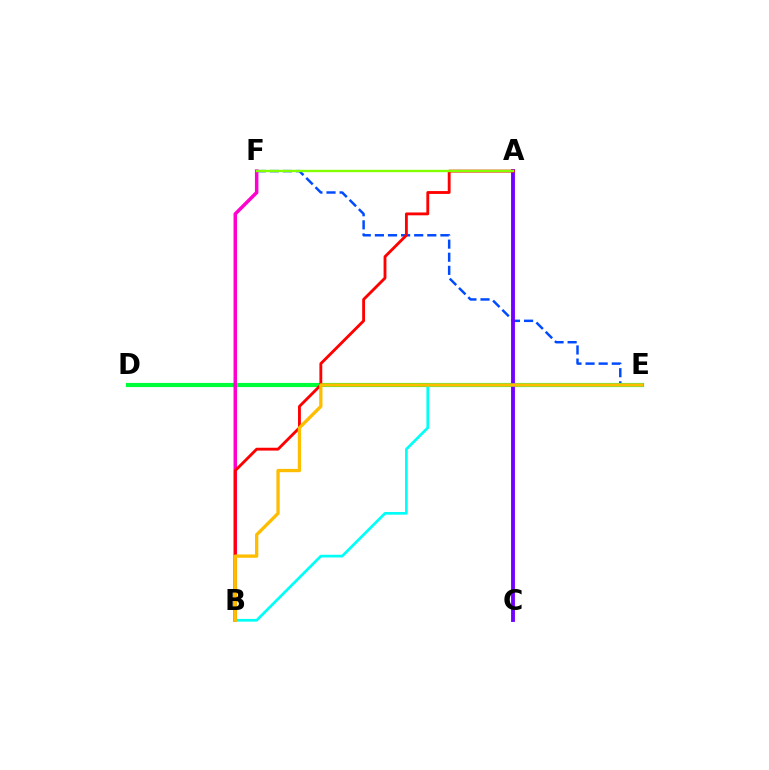{('E', 'F'): [{'color': '#004bff', 'line_style': 'dashed', 'thickness': 1.78}], ('D', 'E'): [{'color': '#00ff39', 'line_style': 'solid', 'thickness': 2.99}], ('B', 'F'): [{'color': '#ff00cf', 'line_style': 'solid', 'thickness': 2.51}], ('A', 'C'): [{'color': '#7200ff', 'line_style': 'solid', 'thickness': 2.77}], ('A', 'B'): [{'color': '#ff0000', 'line_style': 'solid', 'thickness': 2.05}], ('B', 'E'): [{'color': '#00fff6', 'line_style': 'solid', 'thickness': 1.94}, {'color': '#ffbd00', 'line_style': 'solid', 'thickness': 2.37}], ('A', 'F'): [{'color': '#84ff00', 'line_style': 'solid', 'thickness': 1.7}]}